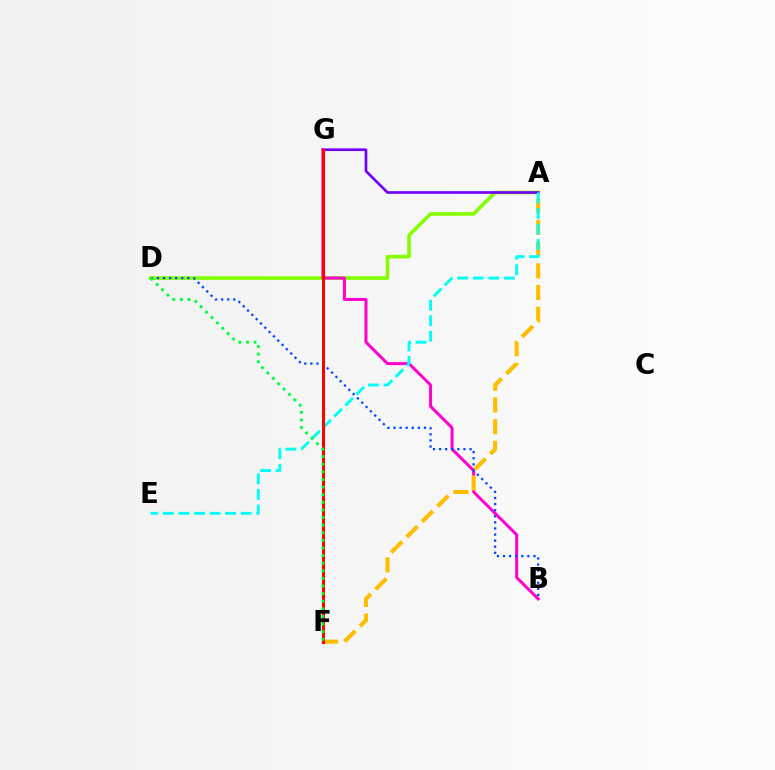{('A', 'D'): [{'color': '#84ff00', 'line_style': 'solid', 'thickness': 2.61}], ('A', 'G'): [{'color': '#7200ff', 'line_style': 'solid', 'thickness': 1.93}], ('B', 'G'): [{'color': '#ff00cf', 'line_style': 'solid', 'thickness': 2.16}], ('A', 'F'): [{'color': '#ffbd00', 'line_style': 'dashed', 'thickness': 2.95}], ('B', 'D'): [{'color': '#004bff', 'line_style': 'dotted', 'thickness': 1.65}], ('A', 'E'): [{'color': '#00fff6', 'line_style': 'dashed', 'thickness': 2.11}], ('F', 'G'): [{'color': '#ff0000', 'line_style': 'solid', 'thickness': 2.19}], ('D', 'F'): [{'color': '#00ff39', 'line_style': 'dotted', 'thickness': 2.07}]}